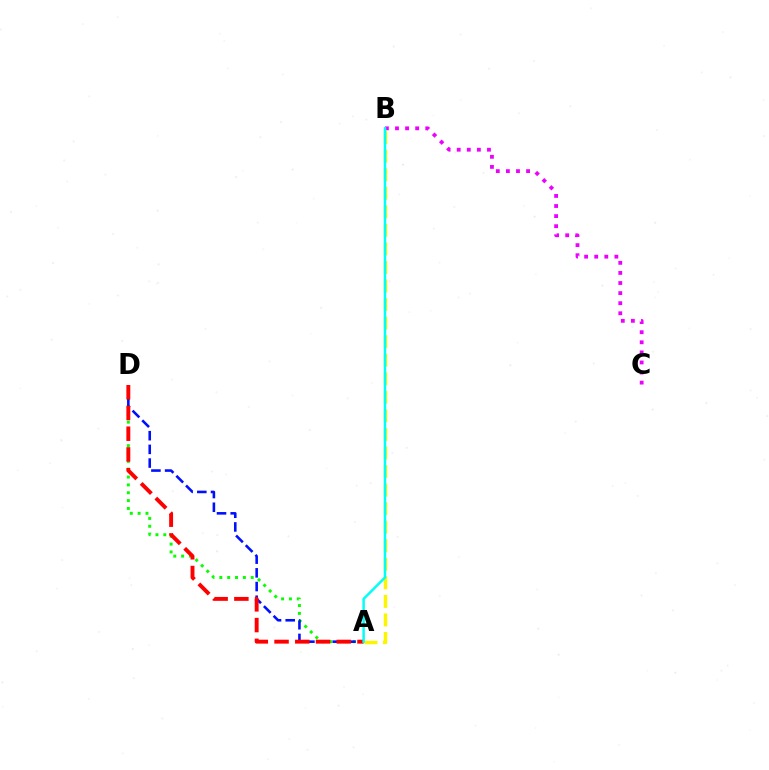{('A', 'D'): [{'color': '#08ff00', 'line_style': 'dotted', 'thickness': 2.13}, {'color': '#0010ff', 'line_style': 'dashed', 'thickness': 1.86}, {'color': '#ff0000', 'line_style': 'dashed', 'thickness': 2.82}], ('A', 'B'): [{'color': '#fcf500', 'line_style': 'dashed', 'thickness': 2.52}, {'color': '#00fff6', 'line_style': 'solid', 'thickness': 1.78}], ('B', 'C'): [{'color': '#ee00ff', 'line_style': 'dotted', 'thickness': 2.74}]}